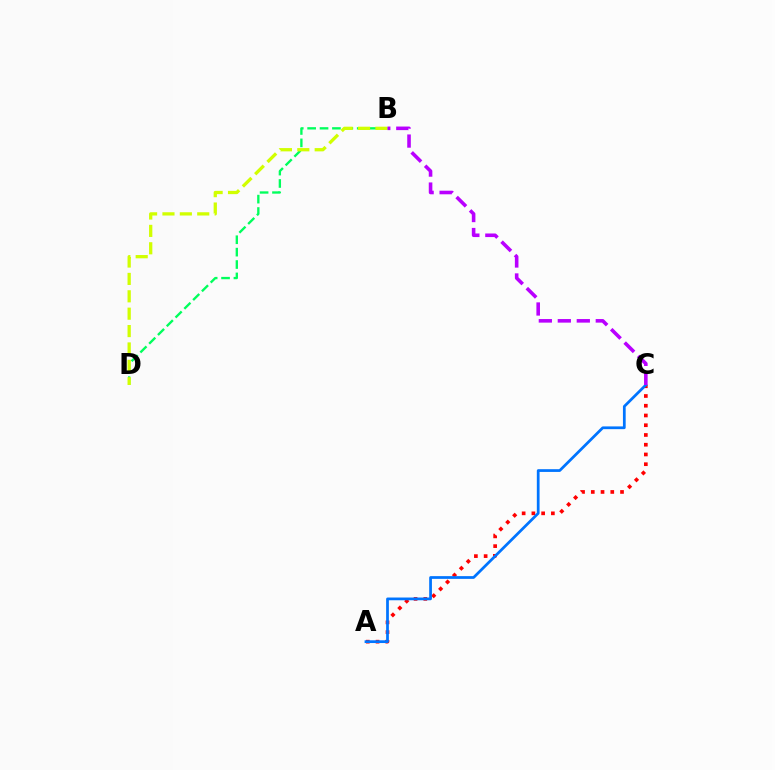{('B', 'D'): [{'color': '#00ff5c', 'line_style': 'dashed', 'thickness': 1.68}, {'color': '#d1ff00', 'line_style': 'dashed', 'thickness': 2.36}], ('A', 'C'): [{'color': '#ff0000', 'line_style': 'dotted', 'thickness': 2.65}, {'color': '#0074ff', 'line_style': 'solid', 'thickness': 1.97}], ('B', 'C'): [{'color': '#b900ff', 'line_style': 'dashed', 'thickness': 2.58}]}